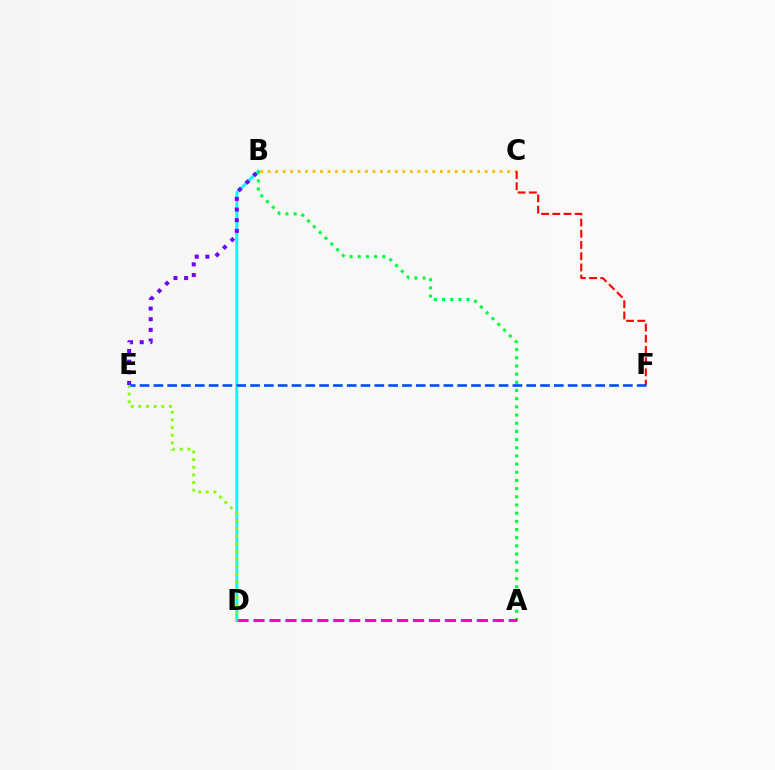{('B', 'D'): [{'color': '#00fff6', 'line_style': 'solid', 'thickness': 2.09}], ('B', 'C'): [{'color': '#ffbd00', 'line_style': 'dotted', 'thickness': 2.03}], ('C', 'F'): [{'color': '#ff0000', 'line_style': 'dashed', 'thickness': 1.52}], ('B', 'E'): [{'color': '#7200ff', 'line_style': 'dotted', 'thickness': 2.9}], ('E', 'F'): [{'color': '#004bff', 'line_style': 'dashed', 'thickness': 1.88}], ('A', 'B'): [{'color': '#00ff39', 'line_style': 'dotted', 'thickness': 2.22}], ('A', 'D'): [{'color': '#ff00cf', 'line_style': 'dashed', 'thickness': 2.17}], ('D', 'E'): [{'color': '#84ff00', 'line_style': 'dotted', 'thickness': 2.08}]}